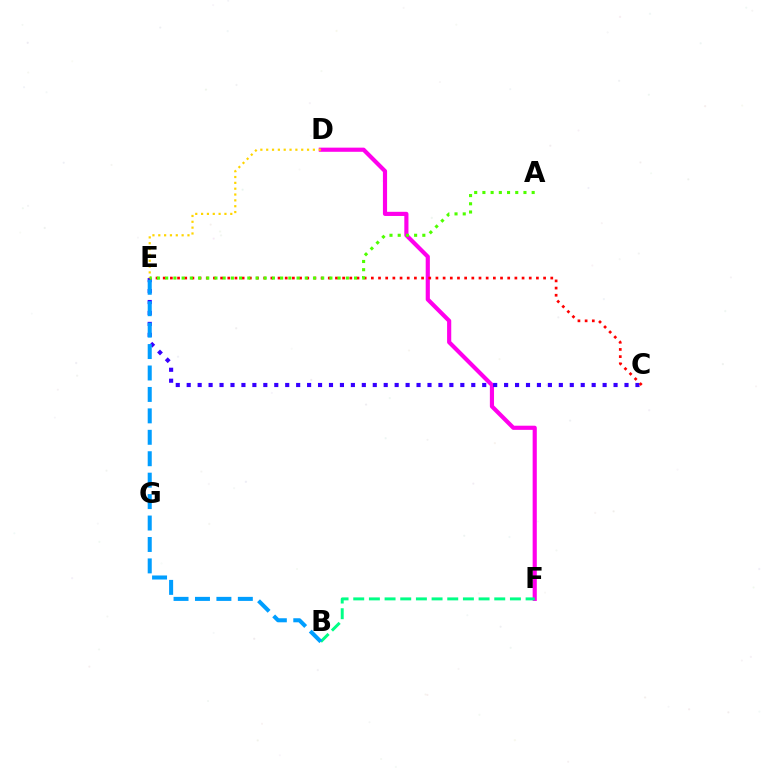{('D', 'F'): [{'color': '#ff00ed', 'line_style': 'solid', 'thickness': 2.99}], ('B', 'F'): [{'color': '#00ff86', 'line_style': 'dashed', 'thickness': 2.13}], ('C', 'E'): [{'color': '#3700ff', 'line_style': 'dotted', 'thickness': 2.97}, {'color': '#ff0000', 'line_style': 'dotted', 'thickness': 1.95}], ('D', 'E'): [{'color': '#ffd500', 'line_style': 'dotted', 'thickness': 1.59}], ('B', 'E'): [{'color': '#009eff', 'line_style': 'dashed', 'thickness': 2.91}], ('A', 'E'): [{'color': '#4fff00', 'line_style': 'dotted', 'thickness': 2.23}]}